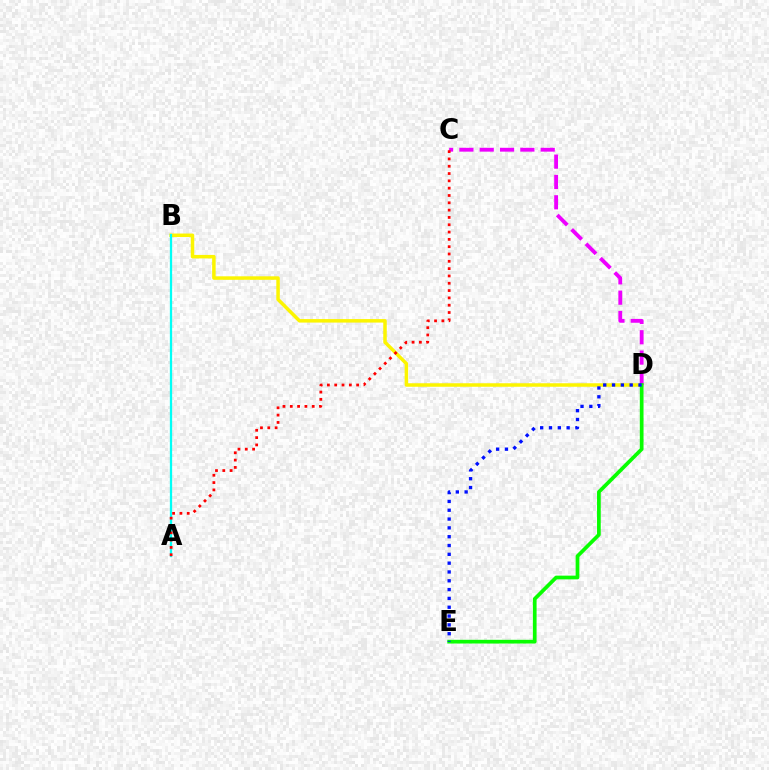{('B', 'D'): [{'color': '#fcf500', 'line_style': 'solid', 'thickness': 2.52}], ('C', 'D'): [{'color': '#ee00ff', 'line_style': 'dashed', 'thickness': 2.76}], ('D', 'E'): [{'color': '#08ff00', 'line_style': 'solid', 'thickness': 2.68}, {'color': '#0010ff', 'line_style': 'dotted', 'thickness': 2.4}], ('A', 'B'): [{'color': '#00fff6', 'line_style': 'solid', 'thickness': 1.64}], ('A', 'C'): [{'color': '#ff0000', 'line_style': 'dotted', 'thickness': 1.99}]}